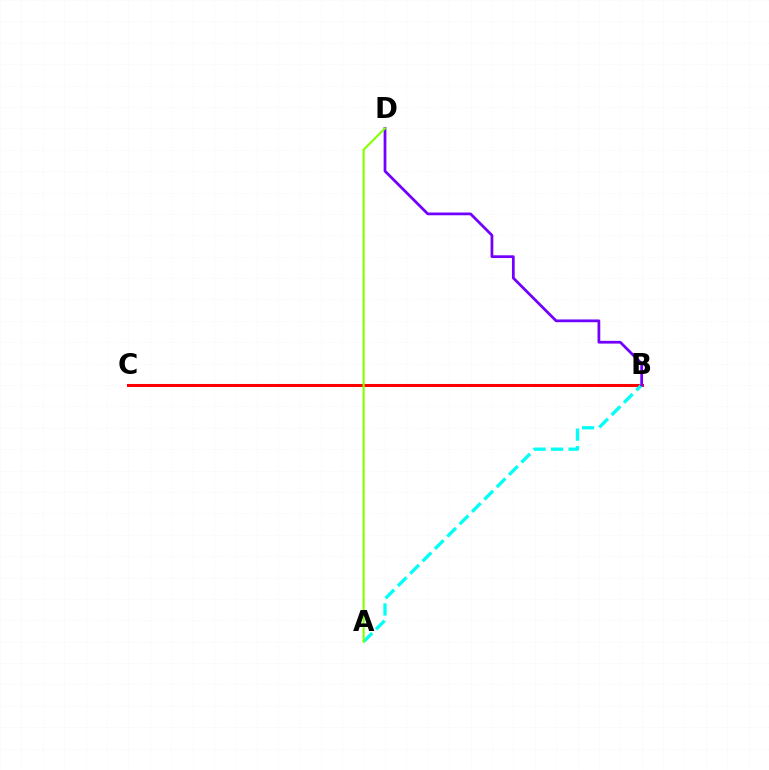{('B', 'C'): [{'color': '#ff0000', 'line_style': 'solid', 'thickness': 2.19}], ('A', 'B'): [{'color': '#00fff6', 'line_style': 'dashed', 'thickness': 2.37}], ('B', 'D'): [{'color': '#7200ff', 'line_style': 'solid', 'thickness': 1.98}], ('A', 'D'): [{'color': '#84ff00', 'line_style': 'solid', 'thickness': 1.51}]}